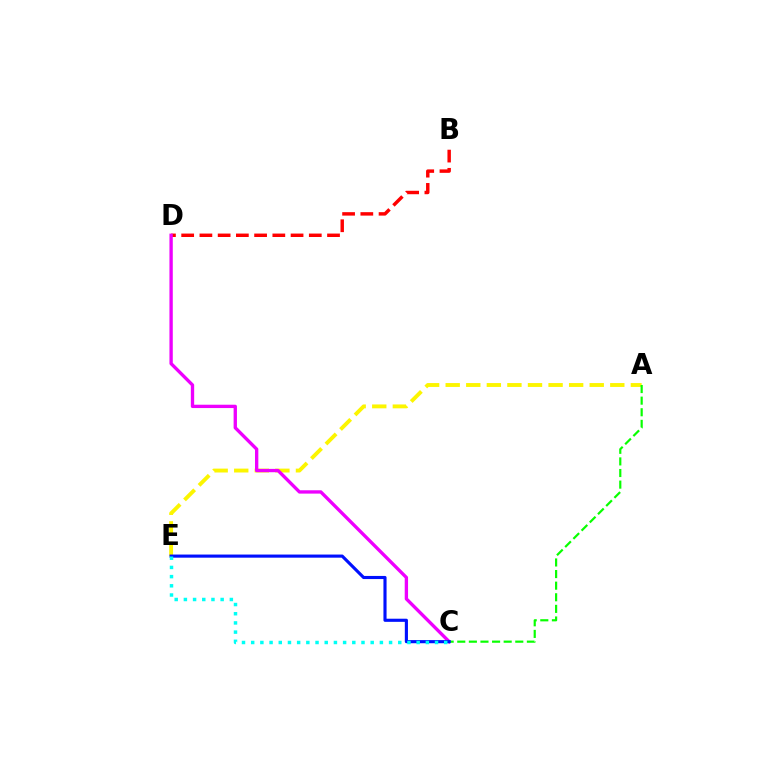{('B', 'D'): [{'color': '#ff0000', 'line_style': 'dashed', 'thickness': 2.48}], ('A', 'E'): [{'color': '#fcf500', 'line_style': 'dashed', 'thickness': 2.8}], ('C', 'D'): [{'color': '#ee00ff', 'line_style': 'solid', 'thickness': 2.4}], ('A', 'C'): [{'color': '#08ff00', 'line_style': 'dashed', 'thickness': 1.58}], ('C', 'E'): [{'color': '#0010ff', 'line_style': 'solid', 'thickness': 2.25}, {'color': '#00fff6', 'line_style': 'dotted', 'thickness': 2.5}]}